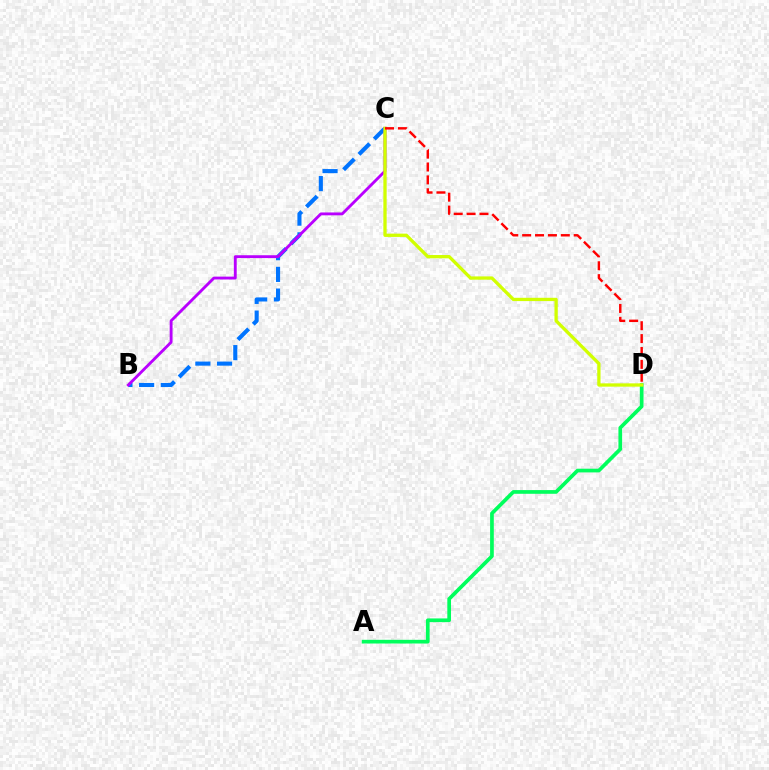{('B', 'C'): [{'color': '#0074ff', 'line_style': 'dashed', 'thickness': 2.95}, {'color': '#b900ff', 'line_style': 'solid', 'thickness': 2.06}], ('A', 'D'): [{'color': '#00ff5c', 'line_style': 'solid', 'thickness': 2.66}], ('C', 'D'): [{'color': '#d1ff00', 'line_style': 'solid', 'thickness': 2.37}, {'color': '#ff0000', 'line_style': 'dashed', 'thickness': 1.75}]}